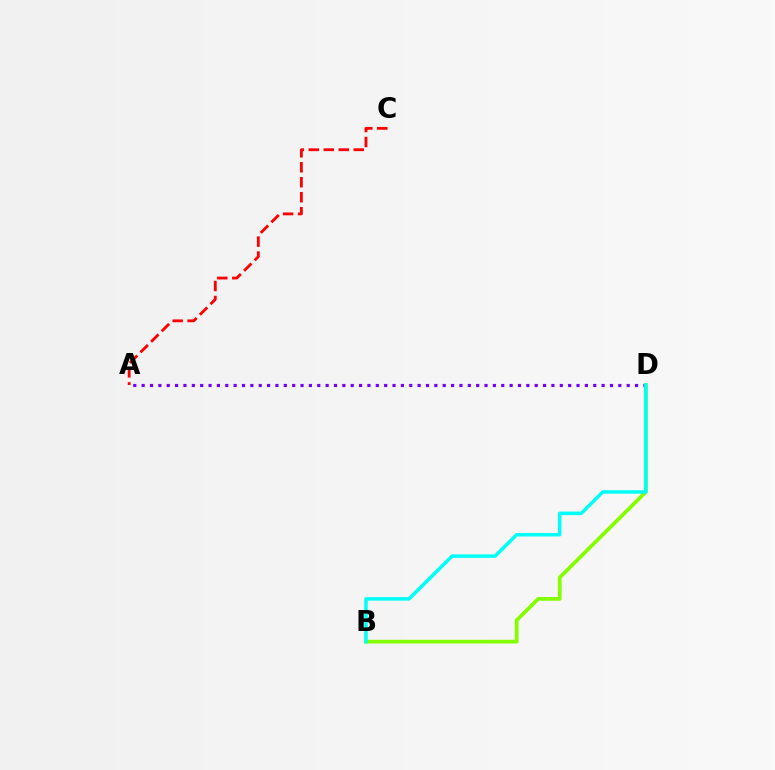{('B', 'D'): [{'color': '#84ff00', 'line_style': 'solid', 'thickness': 2.7}, {'color': '#00fff6', 'line_style': 'solid', 'thickness': 2.53}], ('A', 'D'): [{'color': '#7200ff', 'line_style': 'dotted', 'thickness': 2.27}], ('A', 'C'): [{'color': '#ff0000', 'line_style': 'dashed', 'thickness': 2.03}]}